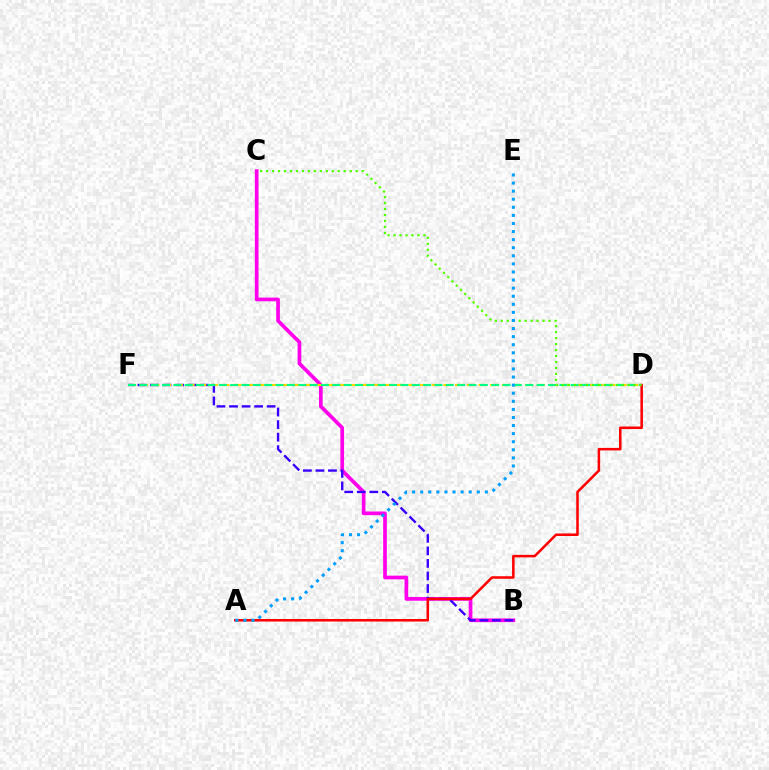{('B', 'C'): [{'color': '#ff00ed', 'line_style': 'solid', 'thickness': 2.66}], ('B', 'F'): [{'color': '#3700ff', 'line_style': 'dashed', 'thickness': 1.7}], ('D', 'F'): [{'color': '#ffd500', 'line_style': 'dashed', 'thickness': 1.59}, {'color': '#00ff86', 'line_style': 'dashed', 'thickness': 1.54}], ('A', 'D'): [{'color': '#ff0000', 'line_style': 'solid', 'thickness': 1.82}], ('C', 'D'): [{'color': '#4fff00', 'line_style': 'dotted', 'thickness': 1.62}], ('A', 'E'): [{'color': '#009eff', 'line_style': 'dotted', 'thickness': 2.2}]}